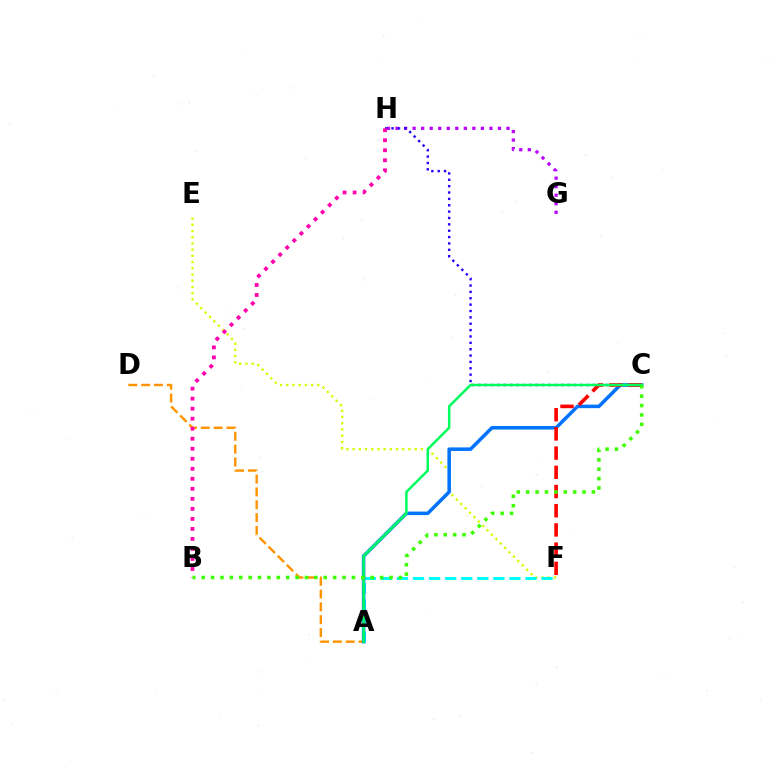{('G', 'H'): [{'color': '#b900ff', 'line_style': 'dotted', 'thickness': 2.32}], ('E', 'F'): [{'color': '#d1ff00', 'line_style': 'dotted', 'thickness': 1.69}], ('C', 'H'): [{'color': '#2500ff', 'line_style': 'dotted', 'thickness': 1.73}], ('A', 'F'): [{'color': '#00fff6', 'line_style': 'dashed', 'thickness': 2.18}], ('A', 'D'): [{'color': '#ff9400', 'line_style': 'dashed', 'thickness': 1.74}], ('B', 'H'): [{'color': '#ff00ac', 'line_style': 'dotted', 'thickness': 2.72}], ('A', 'C'): [{'color': '#0074ff', 'line_style': 'solid', 'thickness': 2.53}, {'color': '#00ff5c', 'line_style': 'solid', 'thickness': 1.8}], ('C', 'F'): [{'color': '#ff0000', 'line_style': 'dashed', 'thickness': 2.61}], ('B', 'C'): [{'color': '#3dff00', 'line_style': 'dotted', 'thickness': 2.55}]}